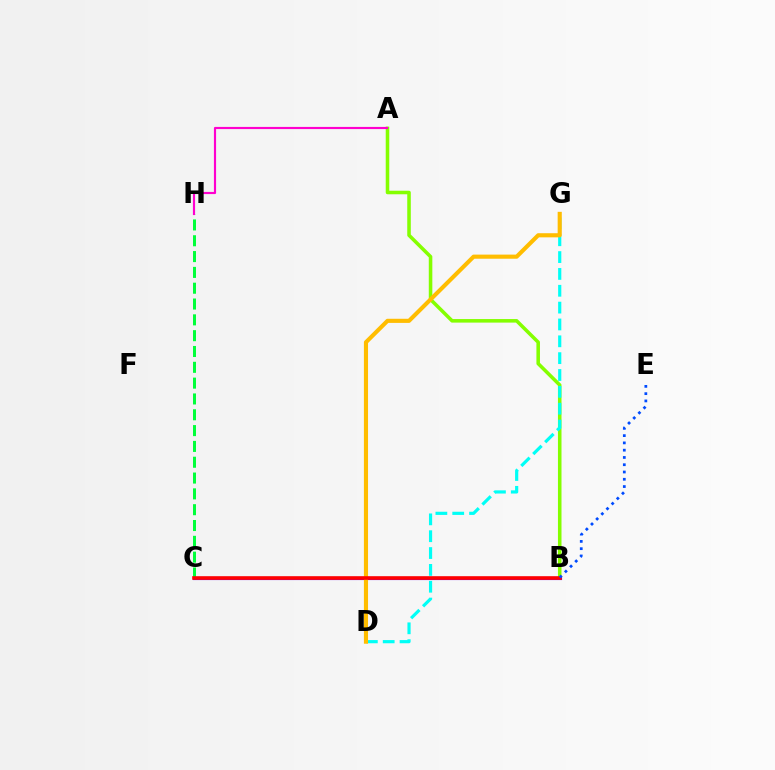{('A', 'B'): [{'color': '#84ff00', 'line_style': 'solid', 'thickness': 2.55}], ('B', 'C'): [{'color': '#7200ff', 'line_style': 'solid', 'thickness': 2.26}, {'color': '#ff0000', 'line_style': 'solid', 'thickness': 2.59}], ('C', 'H'): [{'color': '#00ff39', 'line_style': 'dashed', 'thickness': 2.15}], ('D', 'G'): [{'color': '#00fff6', 'line_style': 'dashed', 'thickness': 2.29}, {'color': '#ffbd00', 'line_style': 'solid', 'thickness': 2.97}], ('A', 'H'): [{'color': '#ff00cf', 'line_style': 'solid', 'thickness': 1.55}], ('B', 'E'): [{'color': '#004bff', 'line_style': 'dotted', 'thickness': 1.98}]}